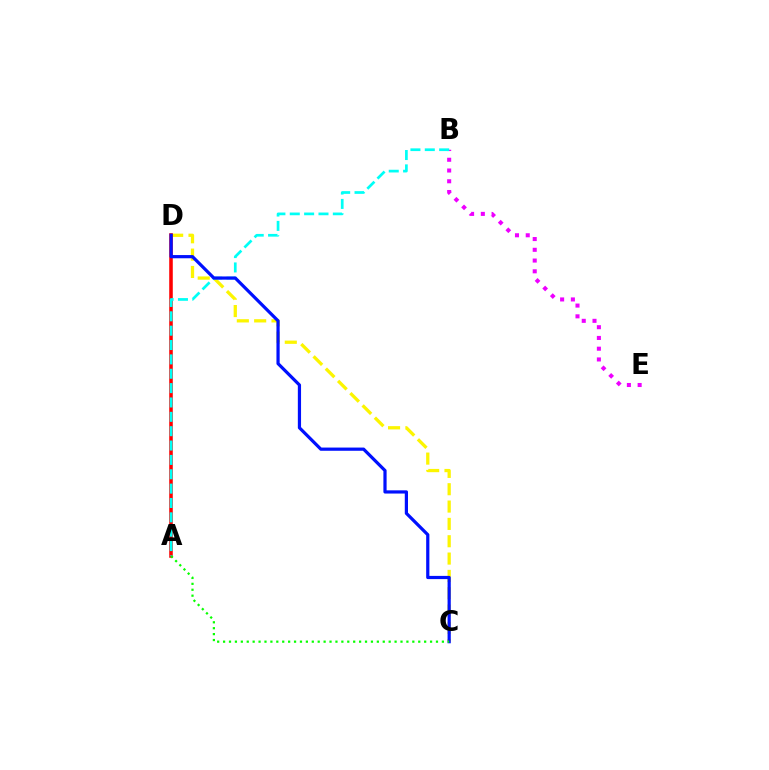{('C', 'D'): [{'color': '#fcf500', 'line_style': 'dashed', 'thickness': 2.36}, {'color': '#0010ff', 'line_style': 'solid', 'thickness': 2.31}], ('B', 'E'): [{'color': '#ee00ff', 'line_style': 'dotted', 'thickness': 2.92}], ('A', 'D'): [{'color': '#ff0000', 'line_style': 'solid', 'thickness': 2.56}], ('A', 'B'): [{'color': '#00fff6', 'line_style': 'dashed', 'thickness': 1.95}], ('A', 'C'): [{'color': '#08ff00', 'line_style': 'dotted', 'thickness': 1.61}]}